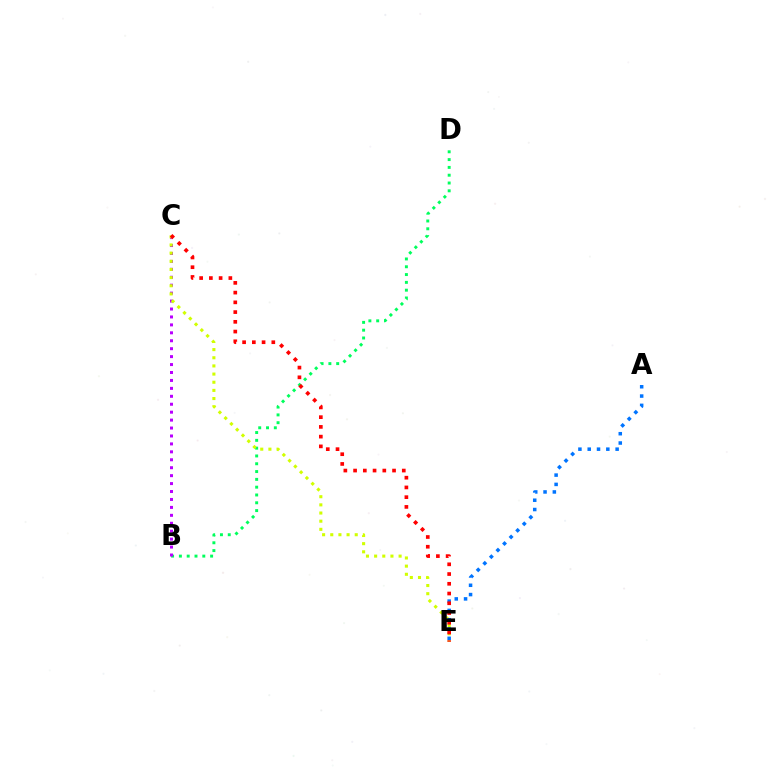{('B', 'D'): [{'color': '#00ff5c', 'line_style': 'dotted', 'thickness': 2.12}], ('B', 'C'): [{'color': '#b900ff', 'line_style': 'dotted', 'thickness': 2.16}], ('C', 'E'): [{'color': '#d1ff00', 'line_style': 'dotted', 'thickness': 2.22}, {'color': '#ff0000', 'line_style': 'dotted', 'thickness': 2.65}], ('A', 'E'): [{'color': '#0074ff', 'line_style': 'dotted', 'thickness': 2.53}]}